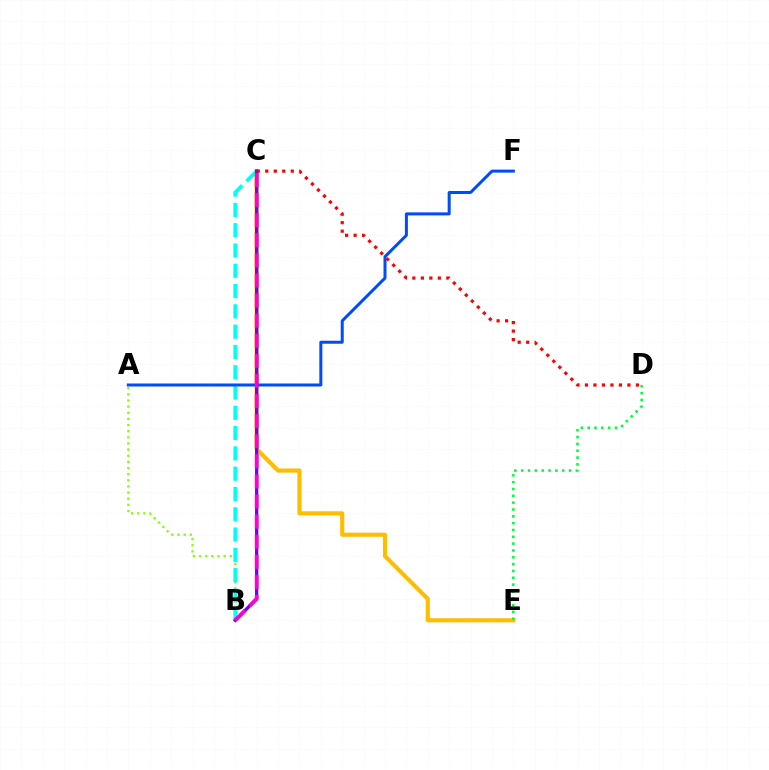{('C', 'E'): [{'color': '#ffbd00', 'line_style': 'solid', 'thickness': 2.99}], ('A', 'B'): [{'color': '#84ff00', 'line_style': 'dotted', 'thickness': 1.67}], ('B', 'C'): [{'color': '#00fff6', 'line_style': 'dashed', 'thickness': 2.76}, {'color': '#7200ff', 'line_style': 'solid', 'thickness': 2.38}, {'color': '#ff00cf', 'line_style': 'dashed', 'thickness': 2.73}], ('A', 'F'): [{'color': '#004bff', 'line_style': 'solid', 'thickness': 2.17}], ('C', 'D'): [{'color': '#ff0000', 'line_style': 'dotted', 'thickness': 2.31}], ('D', 'E'): [{'color': '#00ff39', 'line_style': 'dotted', 'thickness': 1.86}]}